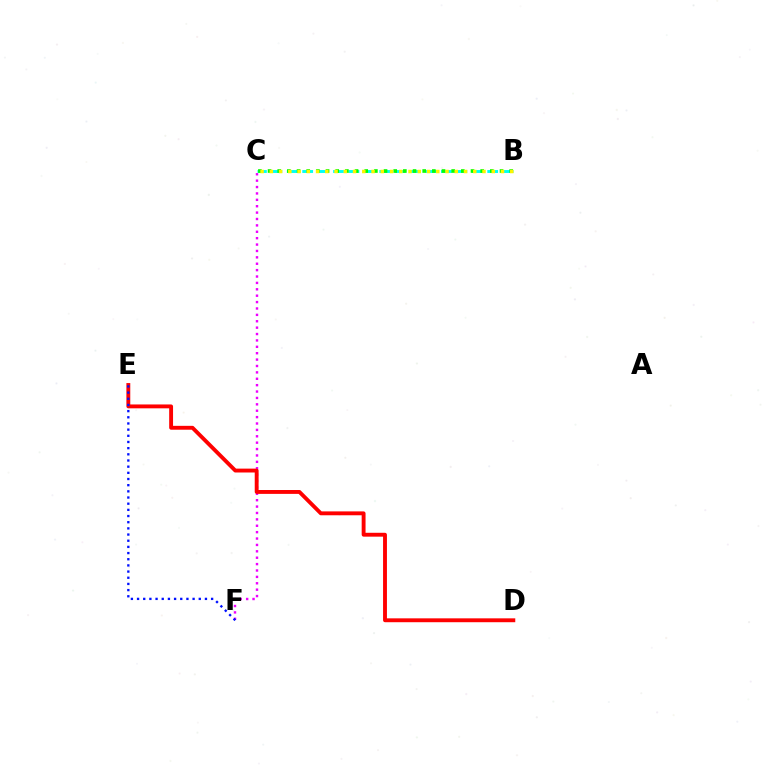{('B', 'C'): [{'color': '#00fff6', 'line_style': 'dashed', 'thickness': 2.09}, {'color': '#08ff00', 'line_style': 'dotted', 'thickness': 2.63}, {'color': '#fcf500', 'line_style': 'dotted', 'thickness': 2.51}], ('C', 'F'): [{'color': '#ee00ff', 'line_style': 'dotted', 'thickness': 1.74}], ('D', 'E'): [{'color': '#ff0000', 'line_style': 'solid', 'thickness': 2.79}], ('E', 'F'): [{'color': '#0010ff', 'line_style': 'dotted', 'thickness': 1.68}]}